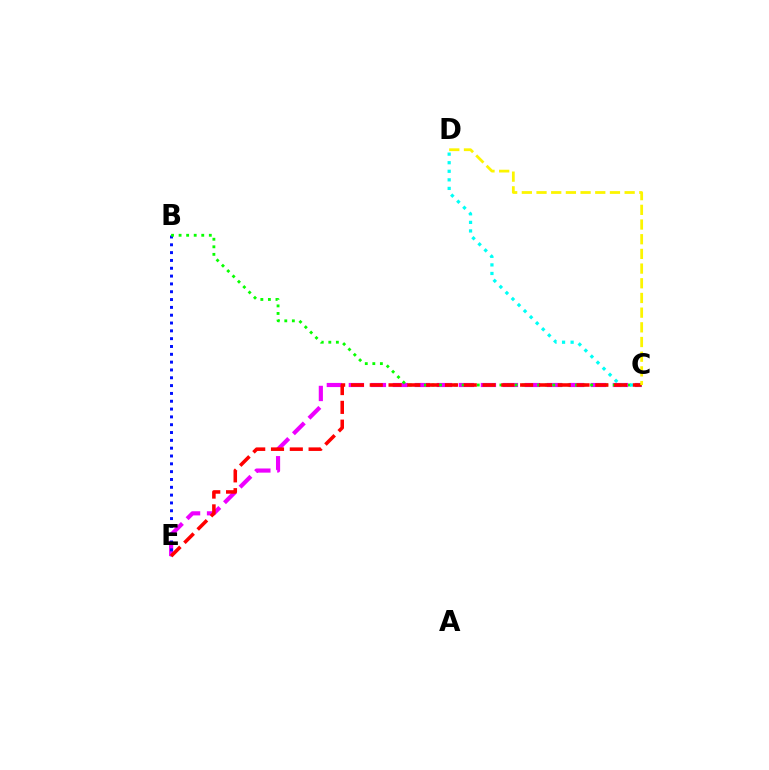{('C', 'E'): [{'color': '#ee00ff', 'line_style': 'dashed', 'thickness': 2.99}, {'color': '#ff0000', 'line_style': 'dashed', 'thickness': 2.55}], ('B', 'E'): [{'color': '#0010ff', 'line_style': 'dotted', 'thickness': 2.13}], ('B', 'C'): [{'color': '#08ff00', 'line_style': 'dotted', 'thickness': 2.05}], ('C', 'D'): [{'color': '#00fff6', 'line_style': 'dotted', 'thickness': 2.33}, {'color': '#fcf500', 'line_style': 'dashed', 'thickness': 2.0}]}